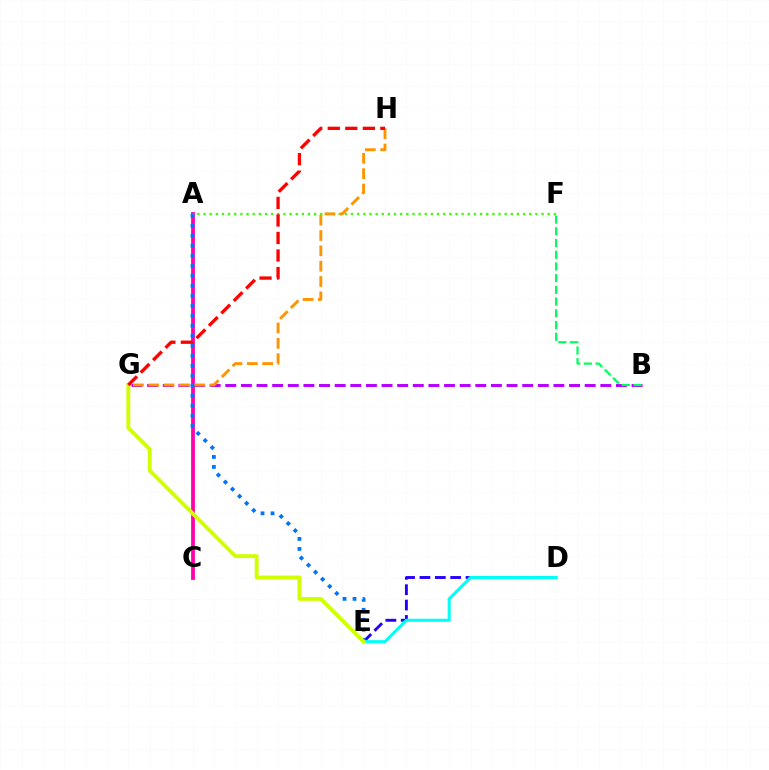{('D', 'E'): [{'color': '#2500ff', 'line_style': 'dashed', 'thickness': 2.09}, {'color': '#00fff6', 'line_style': 'solid', 'thickness': 2.2}], ('A', 'C'): [{'color': '#ff00ac', 'line_style': 'solid', 'thickness': 2.71}], ('B', 'G'): [{'color': '#b900ff', 'line_style': 'dashed', 'thickness': 2.12}], ('A', 'E'): [{'color': '#0074ff', 'line_style': 'dotted', 'thickness': 2.72}], ('A', 'F'): [{'color': '#3dff00', 'line_style': 'dotted', 'thickness': 1.67}], ('G', 'H'): [{'color': '#ff9400', 'line_style': 'dashed', 'thickness': 2.08}, {'color': '#ff0000', 'line_style': 'dashed', 'thickness': 2.38}], ('E', 'G'): [{'color': '#d1ff00', 'line_style': 'solid', 'thickness': 2.81}], ('B', 'F'): [{'color': '#00ff5c', 'line_style': 'dashed', 'thickness': 1.59}]}